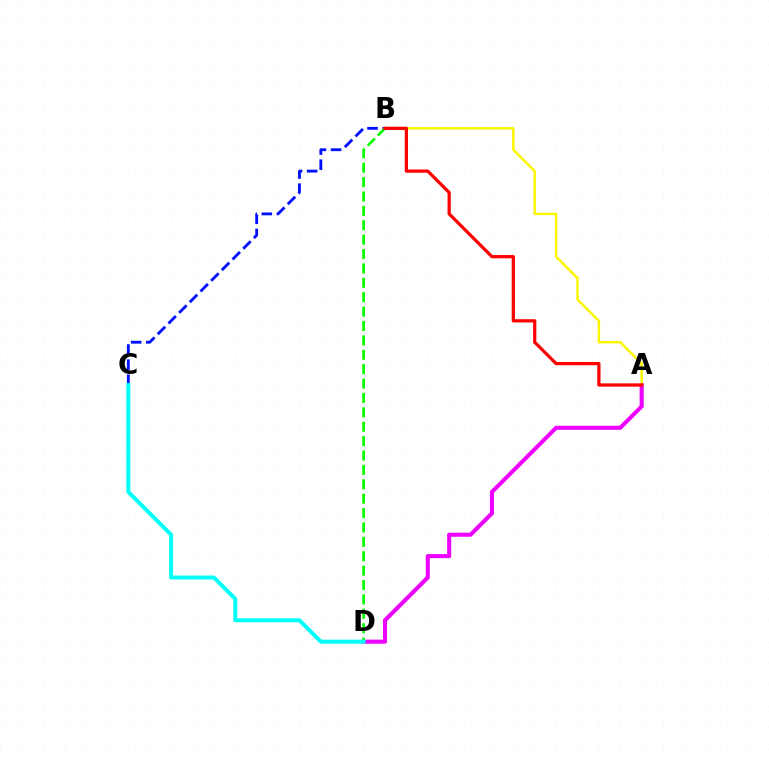{('A', 'D'): [{'color': '#ee00ff', 'line_style': 'solid', 'thickness': 2.93}], ('B', 'C'): [{'color': '#0010ff', 'line_style': 'dashed', 'thickness': 2.05}], ('B', 'D'): [{'color': '#08ff00', 'line_style': 'dashed', 'thickness': 1.96}], ('C', 'D'): [{'color': '#00fff6', 'line_style': 'solid', 'thickness': 2.85}], ('A', 'B'): [{'color': '#fcf500', 'line_style': 'solid', 'thickness': 1.75}, {'color': '#ff0000', 'line_style': 'solid', 'thickness': 2.34}]}